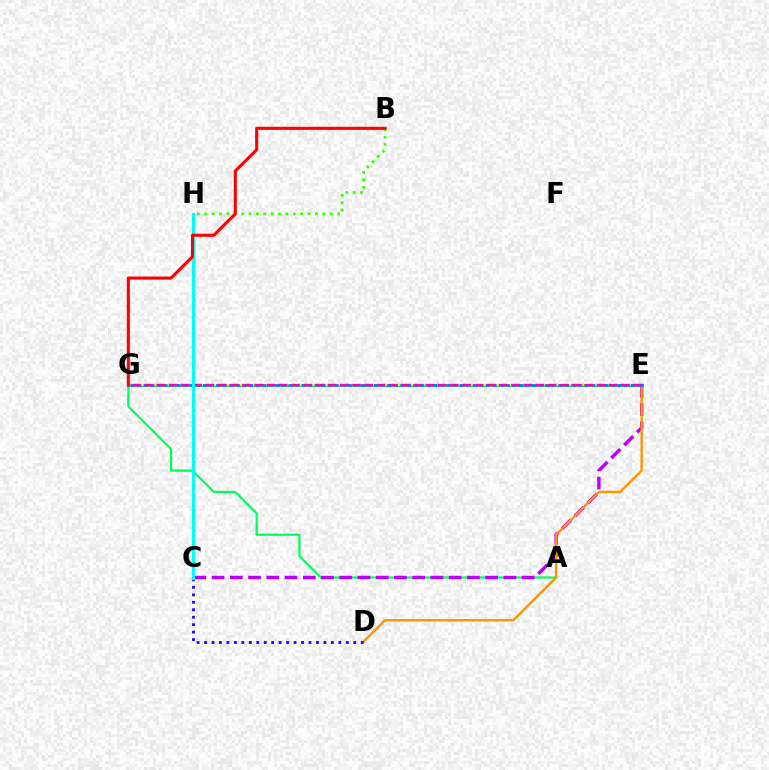{('A', 'G'): [{'color': '#00ff5c', 'line_style': 'solid', 'thickness': 1.58}], ('C', 'E'): [{'color': '#b900ff', 'line_style': 'dashed', 'thickness': 2.48}], ('D', 'E'): [{'color': '#ff9400', 'line_style': 'solid', 'thickness': 1.71}], ('C', 'D'): [{'color': '#2500ff', 'line_style': 'dotted', 'thickness': 2.03}], ('E', 'G'): [{'color': '#0074ff', 'line_style': 'solid', 'thickness': 1.99}, {'color': '#d1ff00', 'line_style': 'dotted', 'thickness': 1.79}, {'color': '#ff00ac', 'line_style': 'dashed', 'thickness': 1.66}], ('B', 'H'): [{'color': '#3dff00', 'line_style': 'dotted', 'thickness': 2.0}], ('C', 'H'): [{'color': '#00fff6', 'line_style': 'solid', 'thickness': 2.35}], ('B', 'G'): [{'color': '#ff0000', 'line_style': 'solid', 'thickness': 2.2}]}